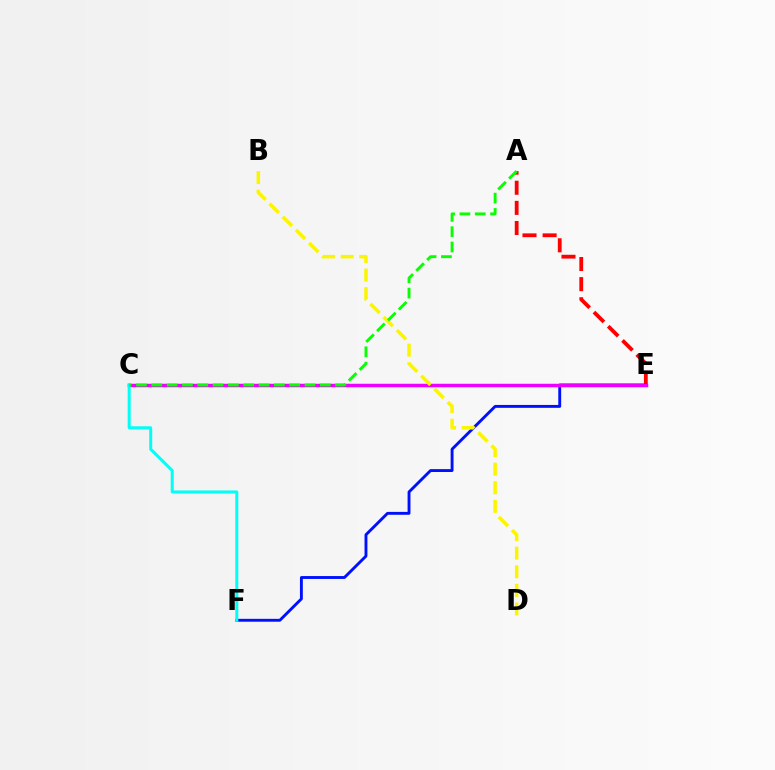{('A', 'E'): [{'color': '#ff0000', 'line_style': 'dashed', 'thickness': 2.73}], ('E', 'F'): [{'color': '#0010ff', 'line_style': 'solid', 'thickness': 2.08}], ('C', 'E'): [{'color': '#ee00ff', 'line_style': 'solid', 'thickness': 2.51}], ('B', 'D'): [{'color': '#fcf500', 'line_style': 'dashed', 'thickness': 2.53}], ('C', 'F'): [{'color': '#00fff6', 'line_style': 'solid', 'thickness': 2.17}], ('A', 'C'): [{'color': '#08ff00', 'line_style': 'dashed', 'thickness': 2.08}]}